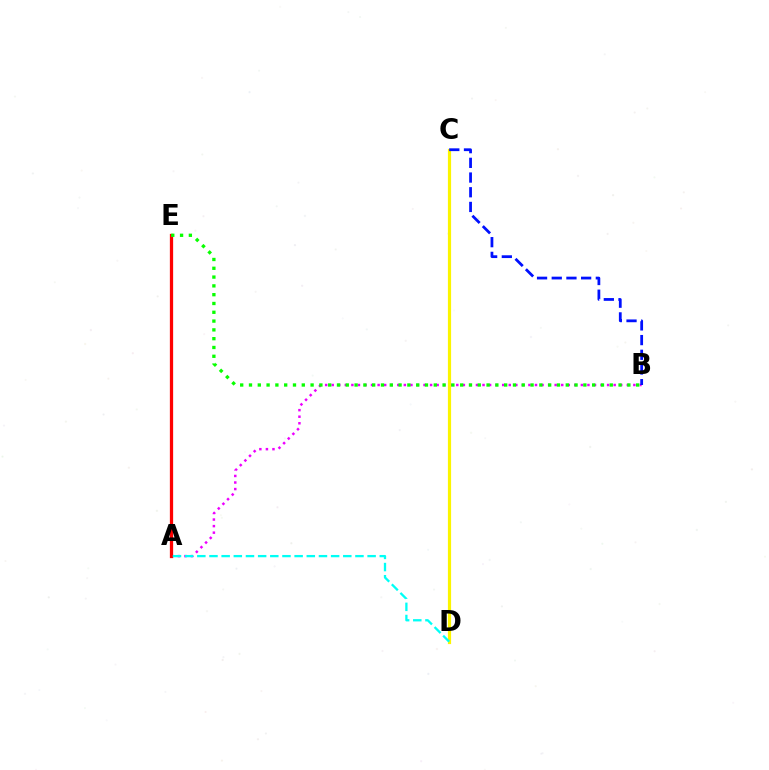{('A', 'B'): [{'color': '#ee00ff', 'line_style': 'dotted', 'thickness': 1.78}], ('C', 'D'): [{'color': '#fcf500', 'line_style': 'solid', 'thickness': 2.3}], ('B', 'C'): [{'color': '#0010ff', 'line_style': 'dashed', 'thickness': 2.0}], ('A', 'E'): [{'color': '#ff0000', 'line_style': 'solid', 'thickness': 2.35}], ('A', 'D'): [{'color': '#00fff6', 'line_style': 'dashed', 'thickness': 1.65}], ('B', 'E'): [{'color': '#08ff00', 'line_style': 'dotted', 'thickness': 2.39}]}